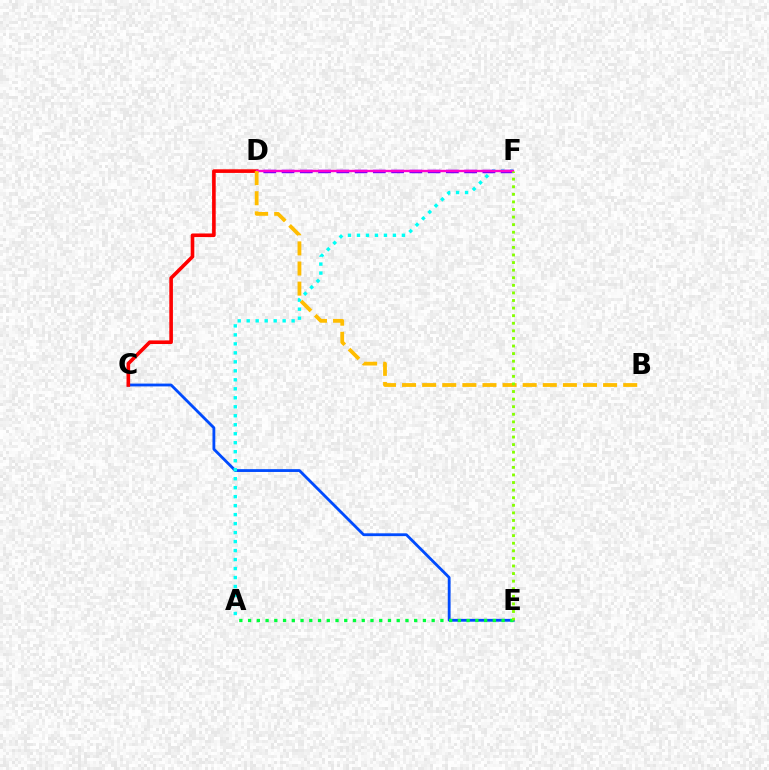{('C', 'E'): [{'color': '#004bff', 'line_style': 'solid', 'thickness': 2.03}], ('C', 'D'): [{'color': '#ff0000', 'line_style': 'solid', 'thickness': 2.61}], ('A', 'F'): [{'color': '#00fff6', 'line_style': 'dotted', 'thickness': 2.44}], ('A', 'E'): [{'color': '#00ff39', 'line_style': 'dotted', 'thickness': 2.38}], ('D', 'F'): [{'color': '#7200ff', 'line_style': 'dashed', 'thickness': 2.48}, {'color': '#ff00cf', 'line_style': 'solid', 'thickness': 1.7}], ('B', 'D'): [{'color': '#ffbd00', 'line_style': 'dashed', 'thickness': 2.73}], ('E', 'F'): [{'color': '#84ff00', 'line_style': 'dotted', 'thickness': 2.06}]}